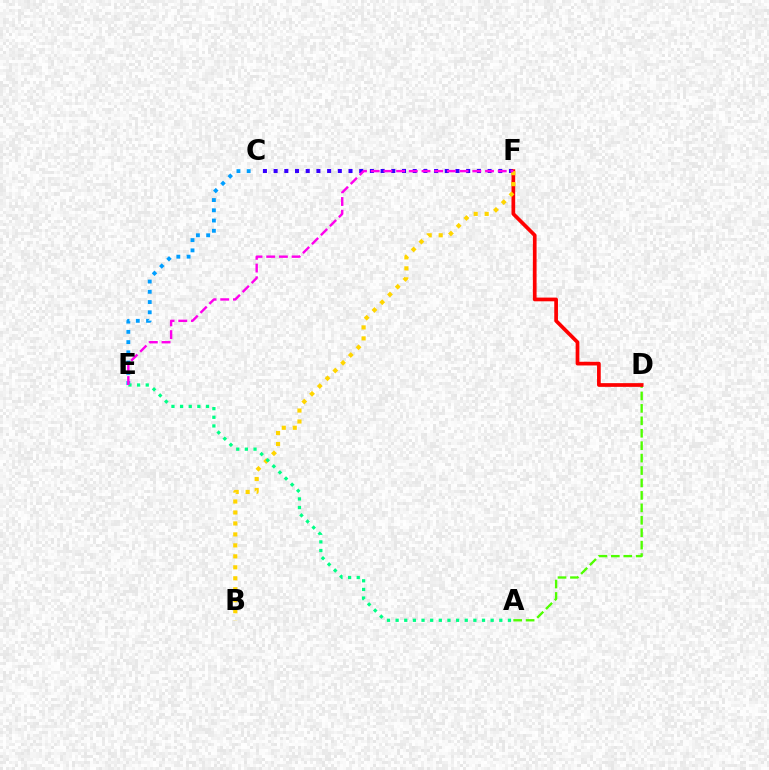{('A', 'D'): [{'color': '#4fff00', 'line_style': 'dashed', 'thickness': 1.69}], ('C', 'F'): [{'color': '#3700ff', 'line_style': 'dotted', 'thickness': 2.91}], ('C', 'E'): [{'color': '#009eff', 'line_style': 'dotted', 'thickness': 2.78}], ('D', 'F'): [{'color': '#ff0000', 'line_style': 'solid', 'thickness': 2.67}], ('B', 'F'): [{'color': '#ffd500', 'line_style': 'dotted', 'thickness': 2.98}], ('A', 'E'): [{'color': '#00ff86', 'line_style': 'dotted', 'thickness': 2.35}], ('E', 'F'): [{'color': '#ff00ed', 'line_style': 'dashed', 'thickness': 1.73}]}